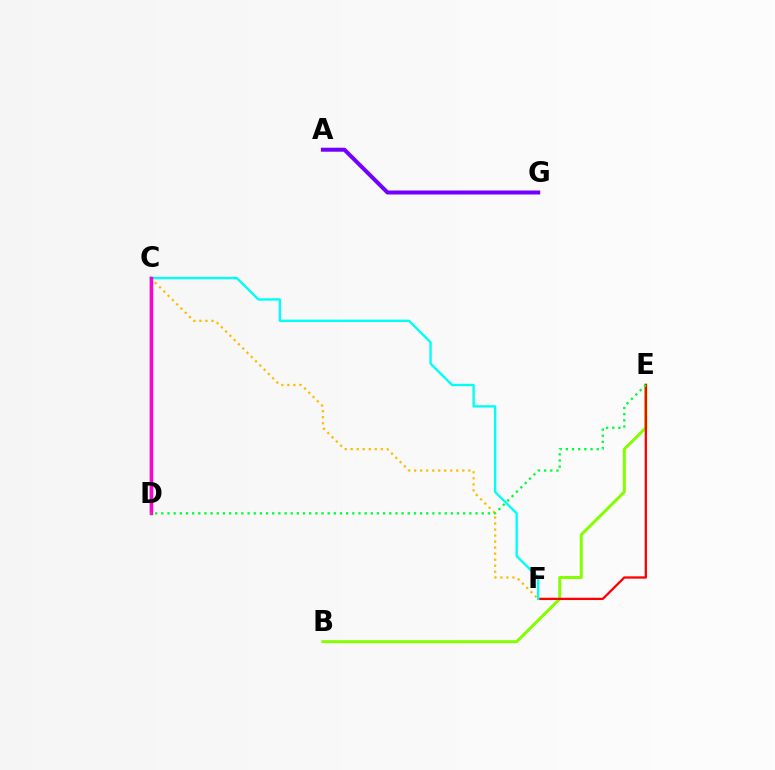{('B', 'E'): [{'color': '#84ff00', 'line_style': 'solid', 'thickness': 2.16}], ('A', 'G'): [{'color': '#7200ff', 'line_style': 'solid', 'thickness': 2.88}], ('E', 'F'): [{'color': '#ff0000', 'line_style': 'solid', 'thickness': 1.65}], ('C', 'D'): [{'color': '#004bff', 'line_style': 'solid', 'thickness': 1.67}, {'color': '#ff00cf', 'line_style': 'solid', 'thickness': 2.47}], ('C', 'F'): [{'color': '#00fff6', 'line_style': 'solid', 'thickness': 1.7}, {'color': '#ffbd00', 'line_style': 'dotted', 'thickness': 1.64}], ('D', 'E'): [{'color': '#00ff39', 'line_style': 'dotted', 'thickness': 1.67}]}